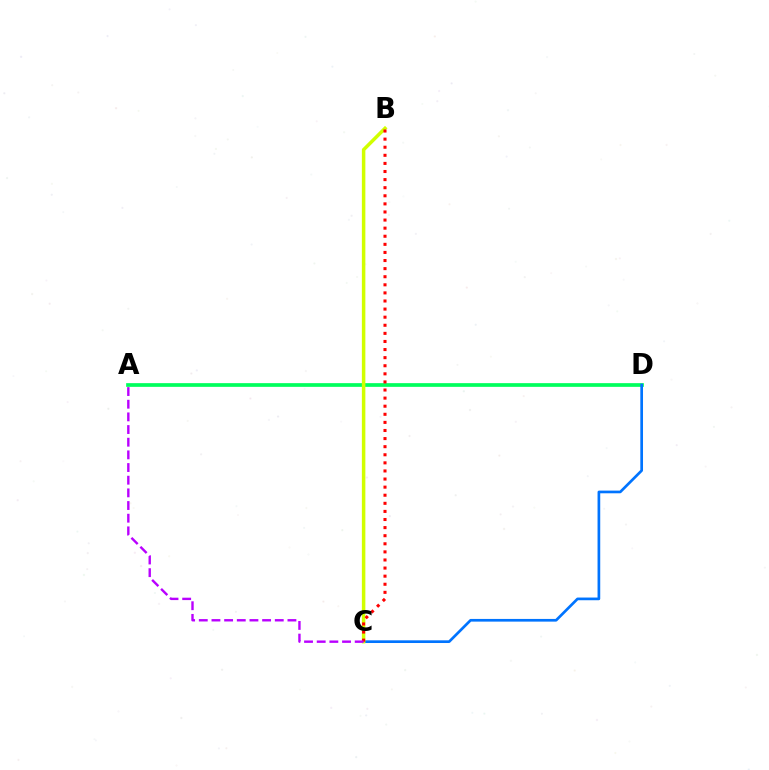{('A', 'D'): [{'color': '#00ff5c', 'line_style': 'solid', 'thickness': 2.67}], ('C', 'D'): [{'color': '#0074ff', 'line_style': 'solid', 'thickness': 1.94}], ('B', 'C'): [{'color': '#d1ff00', 'line_style': 'solid', 'thickness': 2.52}, {'color': '#ff0000', 'line_style': 'dotted', 'thickness': 2.2}], ('A', 'C'): [{'color': '#b900ff', 'line_style': 'dashed', 'thickness': 1.72}]}